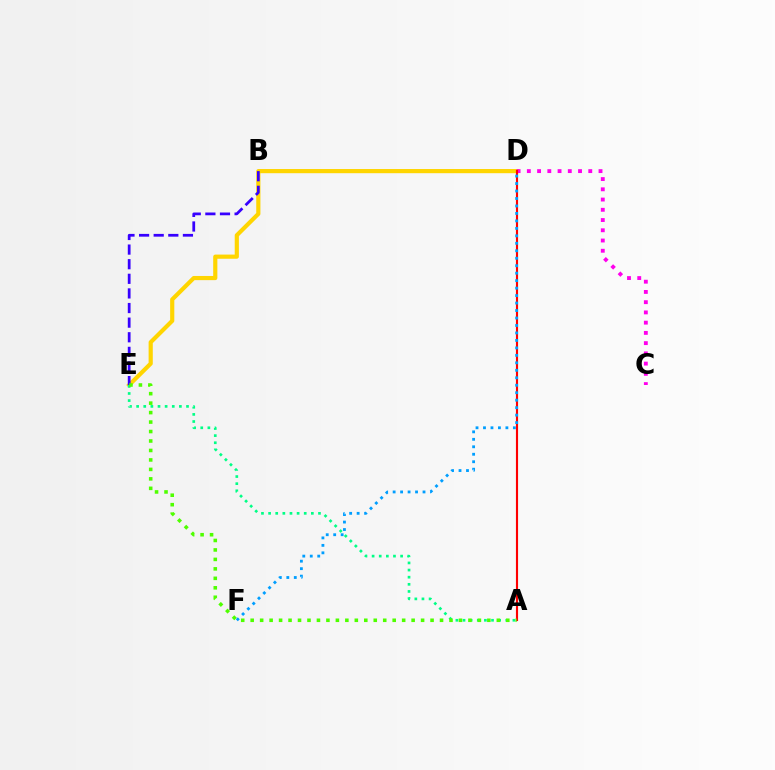{('D', 'E'): [{'color': '#ffd500', 'line_style': 'solid', 'thickness': 3.0}], ('C', 'D'): [{'color': '#ff00ed', 'line_style': 'dotted', 'thickness': 2.78}], ('A', 'E'): [{'color': '#00ff86', 'line_style': 'dotted', 'thickness': 1.94}, {'color': '#4fff00', 'line_style': 'dotted', 'thickness': 2.57}], ('A', 'D'): [{'color': '#ff0000', 'line_style': 'solid', 'thickness': 1.53}], ('B', 'E'): [{'color': '#3700ff', 'line_style': 'dashed', 'thickness': 1.99}], ('D', 'F'): [{'color': '#009eff', 'line_style': 'dotted', 'thickness': 2.03}]}